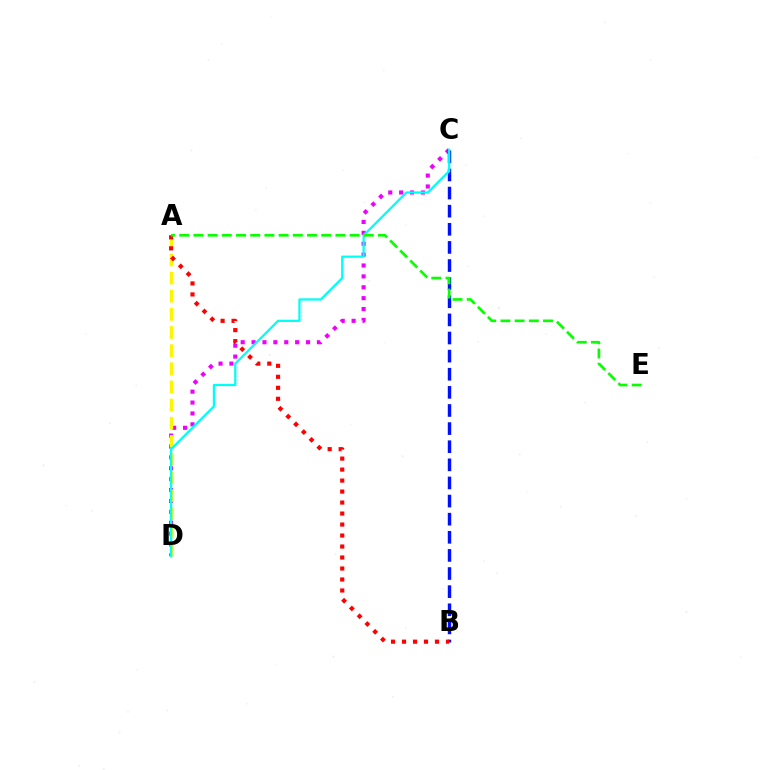{('C', 'D'): [{'color': '#ee00ff', 'line_style': 'dotted', 'thickness': 2.96}, {'color': '#00fff6', 'line_style': 'solid', 'thickness': 1.61}], ('A', 'D'): [{'color': '#fcf500', 'line_style': 'dashed', 'thickness': 2.46}], ('B', 'C'): [{'color': '#0010ff', 'line_style': 'dashed', 'thickness': 2.46}], ('A', 'B'): [{'color': '#ff0000', 'line_style': 'dotted', 'thickness': 2.99}], ('A', 'E'): [{'color': '#08ff00', 'line_style': 'dashed', 'thickness': 1.93}]}